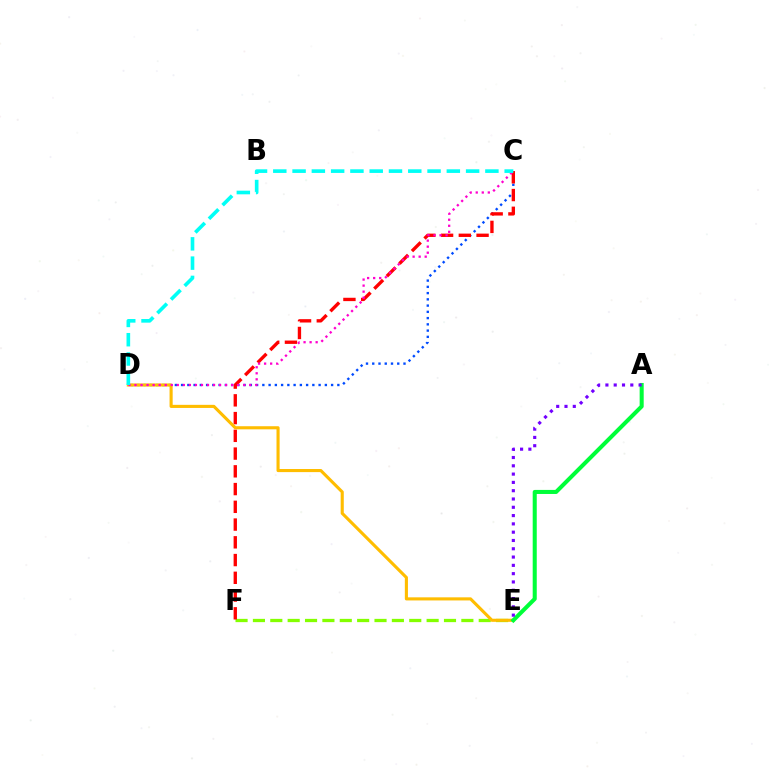{('E', 'F'): [{'color': '#84ff00', 'line_style': 'dashed', 'thickness': 2.36}], ('C', 'D'): [{'color': '#004bff', 'line_style': 'dotted', 'thickness': 1.7}, {'color': '#ff00cf', 'line_style': 'dotted', 'thickness': 1.64}, {'color': '#00fff6', 'line_style': 'dashed', 'thickness': 2.62}], ('C', 'F'): [{'color': '#ff0000', 'line_style': 'dashed', 'thickness': 2.41}], ('D', 'E'): [{'color': '#ffbd00', 'line_style': 'solid', 'thickness': 2.24}], ('A', 'E'): [{'color': '#00ff39', 'line_style': 'solid', 'thickness': 2.92}, {'color': '#7200ff', 'line_style': 'dotted', 'thickness': 2.25}]}